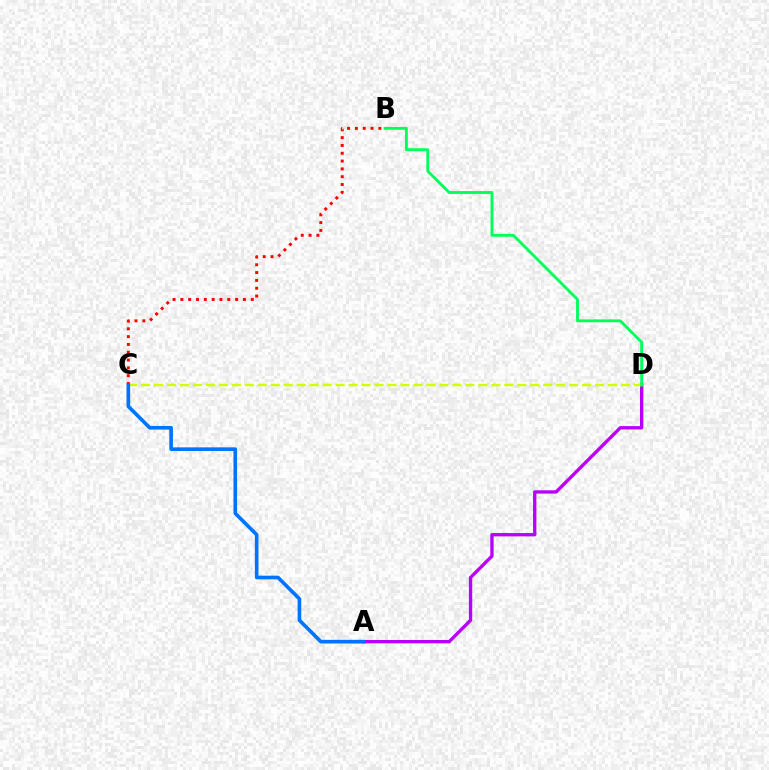{('A', 'D'): [{'color': '#b900ff', 'line_style': 'solid', 'thickness': 2.4}], ('C', 'D'): [{'color': '#d1ff00', 'line_style': 'dashed', 'thickness': 1.76}], ('B', 'C'): [{'color': '#ff0000', 'line_style': 'dotted', 'thickness': 2.12}], ('B', 'D'): [{'color': '#00ff5c', 'line_style': 'solid', 'thickness': 2.06}], ('A', 'C'): [{'color': '#0074ff', 'line_style': 'solid', 'thickness': 2.62}]}